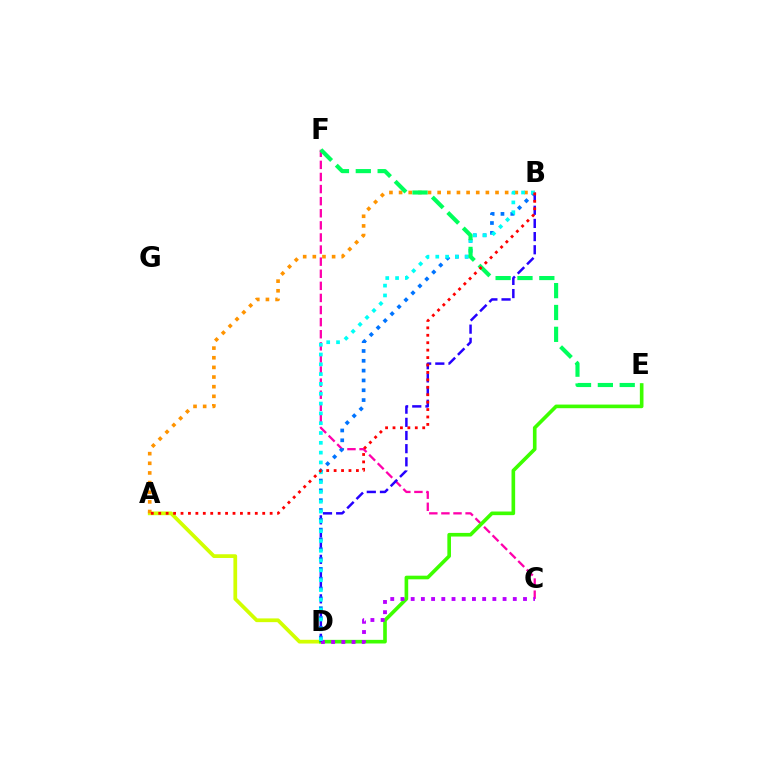{('A', 'D'): [{'color': '#d1ff00', 'line_style': 'solid', 'thickness': 2.69}], ('C', 'F'): [{'color': '#ff00ac', 'line_style': 'dashed', 'thickness': 1.64}], ('D', 'E'): [{'color': '#3dff00', 'line_style': 'solid', 'thickness': 2.62}], ('C', 'D'): [{'color': '#b900ff', 'line_style': 'dotted', 'thickness': 2.77}], ('A', 'B'): [{'color': '#ff9400', 'line_style': 'dotted', 'thickness': 2.62}, {'color': '#ff0000', 'line_style': 'dotted', 'thickness': 2.02}], ('B', 'D'): [{'color': '#2500ff', 'line_style': 'dashed', 'thickness': 1.79}, {'color': '#0074ff', 'line_style': 'dotted', 'thickness': 2.67}, {'color': '#00fff6', 'line_style': 'dotted', 'thickness': 2.67}], ('E', 'F'): [{'color': '#00ff5c', 'line_style': 'dashed', 'thickness': 2.97}]}